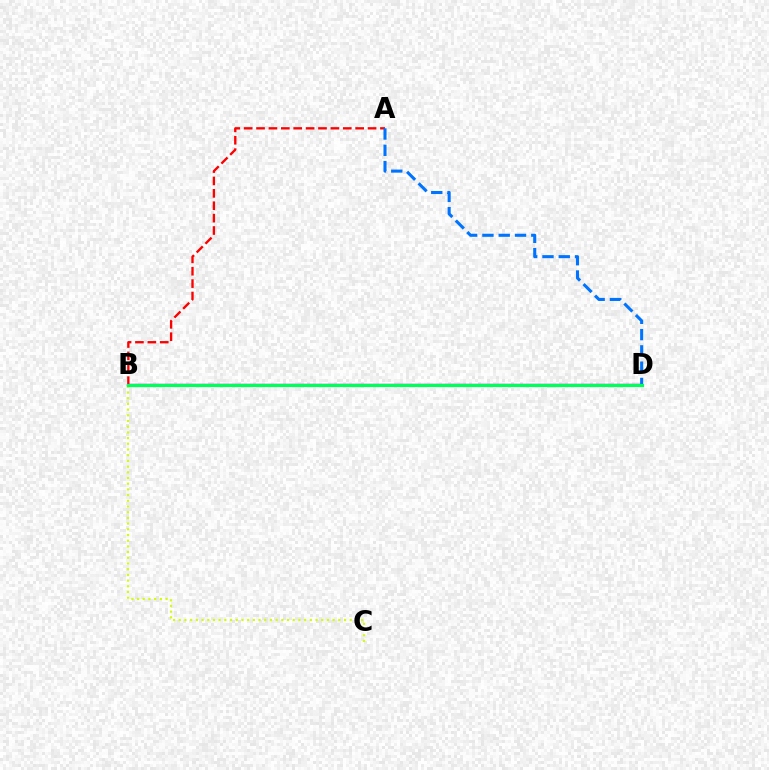{('A', 'B'): [{'color': '#ff0000', 'line_style': 'dashed', 'thickness': 1.68}], ('B', 'D'): [{'color': '#b900ff', 'line_style': 'solid', 'thickness': 1.69}, {'color': '#00ff5c', 'line_style': 'solid', 'thickness': 2.28}], ('B', 'C'): [{'color': '#d1ff00', 'line_style': 'dotted', 'thickness': 1.55}], ('A', 'D'): [{'color': '#0074ff', 'line_style': 'dashed', 'thickness': 2.21}]}